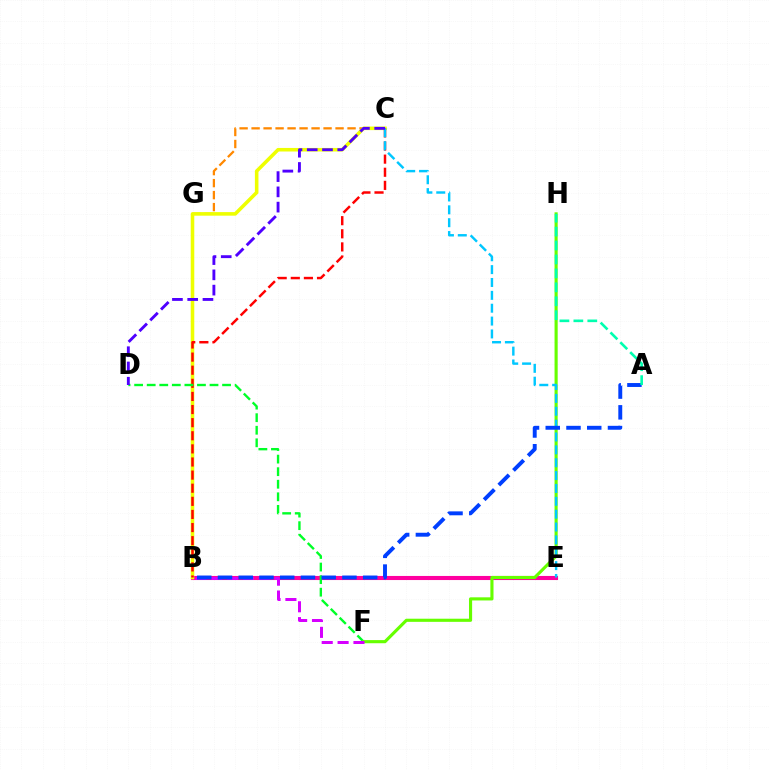{('C', 'G'): [{'color': '#ff8800', 'line_style': 'dashed', 'thickness': 1.63}], ('B', 'E'): [{'color': '#ff00a0', 'line_style': 'solid', 'thickness': 2.94}], ('B', 'C'): [{'color': '#eeff00', 'line_style': 'solid', 'thickness': 2.57}, {'color': '#ff0000', 'line_style': 'dashed', 'thickness': 1.78}], ('D', 'F'): [{'color': '#00ff27', 'line_style': 'dashed', 'thickness': 1.71}], ('F', 'H'): [{'color': '#66ff00', 'line_style': 'solid', 'thickness': 2.25}], ('C', 'E'): [{'color': '#00c7ff', 'line_style': 'dashed', 'thickness': 1.75}], ('B', 'F'): [{'color': '#d600ff', 'line_style': 'dashed', 'thickness': 2.16}], ('C', 'D'): [{'color': '#4f00ff', 'line_style': 'dashed', 'thickness': 2.07}], ('A', 'B'): [{'color': '#003fff', 'line_style': 'dashed', 'thickness': 2.82}], ('A', 'H'): [{'color': '#00ffaf', 'line_style': 'dashed', 'thickness': 1.89}]}